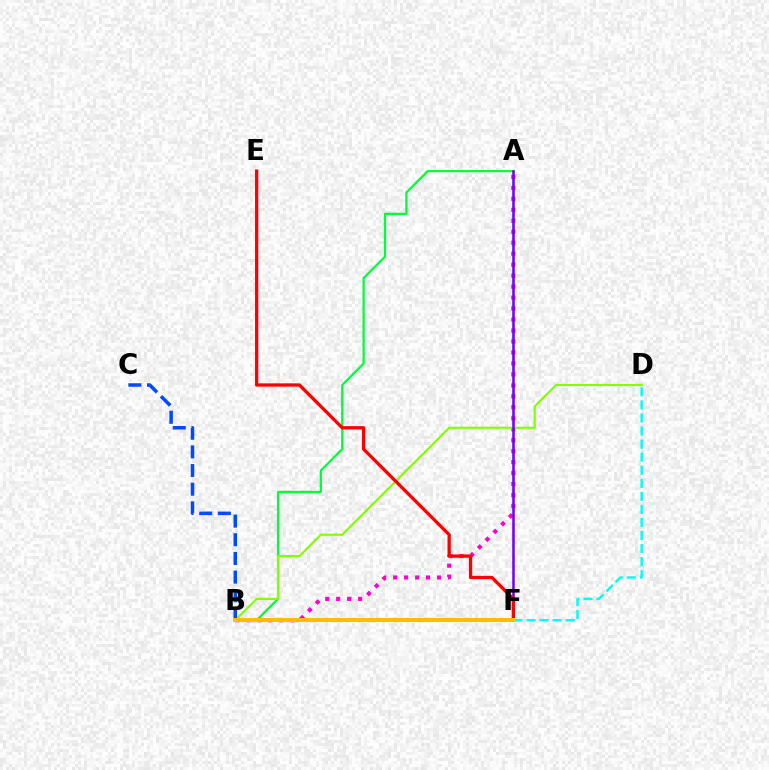{('A', 'B'): [{'color': '#ff00cf', 'line_style': 'dotted', 'thickness': 2.98}, {'color': '#00ff39', 'line_style': 'solid', 'thickness': 1.63}], ('B', 'D'): [{'color': '#84ff00', 'line_style': 'solid', 'thickness': 1.55}], ('A', 'F'): [{'color': '#7200ff', 'line_style': 'solid', 'thickness': 1.84}], ('D', 'F'): [{'color': '#00fff6', 'line_style': 'dashed', 'thickness': 1.77}], ('E', 'F'): [{'color': '#ff0000', 'line_style': 'solid', 'thickness': 2.37}], ('B', 'C'): [{'color': '#004bff', 'line_style': 'dashed', 'thickness': 2.54}], ('B', 'F'): [{'color': '#ffbd00', 'line_style': 'solid', 'thickness': 2.89}]}